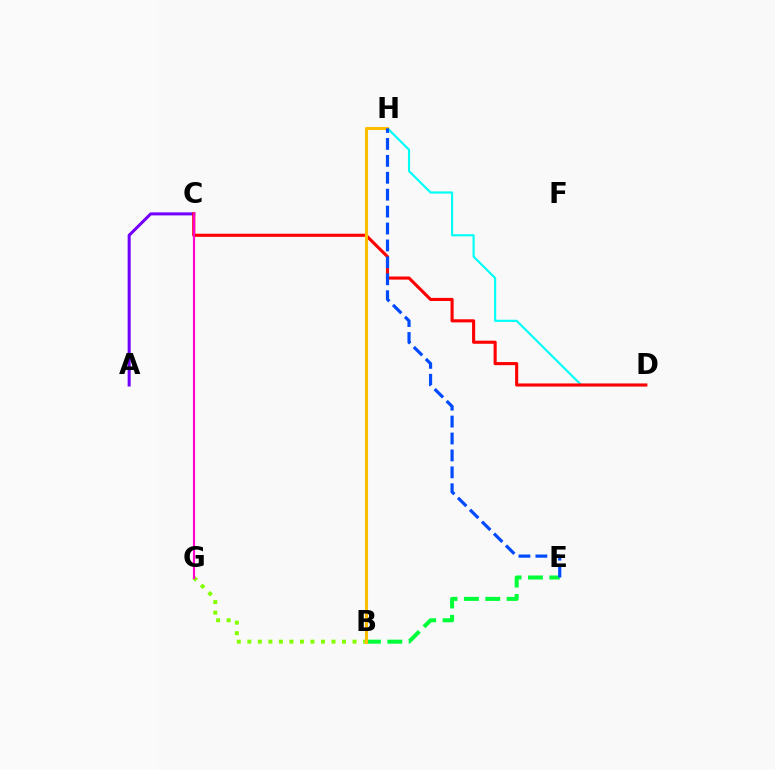{('B', 'G'): [{'color': '#84ff00', 'line_style': 'dotted', 'thickness': 2.86}], ('D', 'H'): [{'color': '#00fff6', 'line_style': 'solid', 'thickness': 1.55}], ('A', 'C'): [{'color': '#7200ff', 'line_style': 'solid', 'thickness': 2.18}], ('B', 'E'): [{'color': '#00ff39', 'line_style': 'dashed', 'thickness': 2.9}], ('C', 'D'): [{'color': '#ff0000', 'line_style': 'solid', 'thickness': 2.23}], ('B', 'H'): [{'color': '#ffbd00', 'line_style': 'solid', 'thickness': 2.2}], ('C', 'G'): [{'color': '#ff00cf', 'line_style': 'solid', 'thickness': 1.54}], ('E', 'H'): [{'color': '#004bff', 'line_style': 'dashed', 'thickness': 2.3}]}